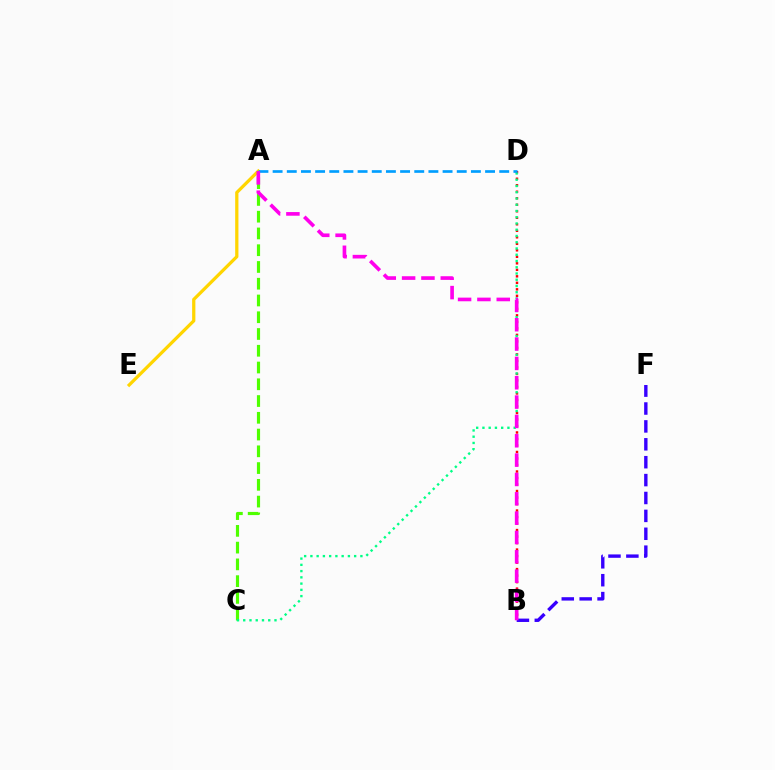{('B', 'D'): [{'color': '#ff0000', 'line_style': 'dotted', 'thickness': 1.77}], ('A', 'E'): [{'color': '#ffd500', 'line_style': 'solid', 'thickness': 2.33}], ('A', 'C'): [{'color': '#4fff00', 'line_style': 'dashed', 'thickness': 2.28}], ('C', 'D'): [{'color': '#00ff86', 'line_style': 'dotted', 'thickness': 1.7}], ('A', 'D'): [{'color': '#009eff', 'line_style': 'dashed', 'thickness': 1.92}], ('B', 'F'): [{'color': '#3700ff', 'line_style': 'dashed', 'thickness': 2.43}], ('A', 'B'): [{'color': '#ff00ed', 'line_style': 'dashed', 'thickness': 2.63}]}